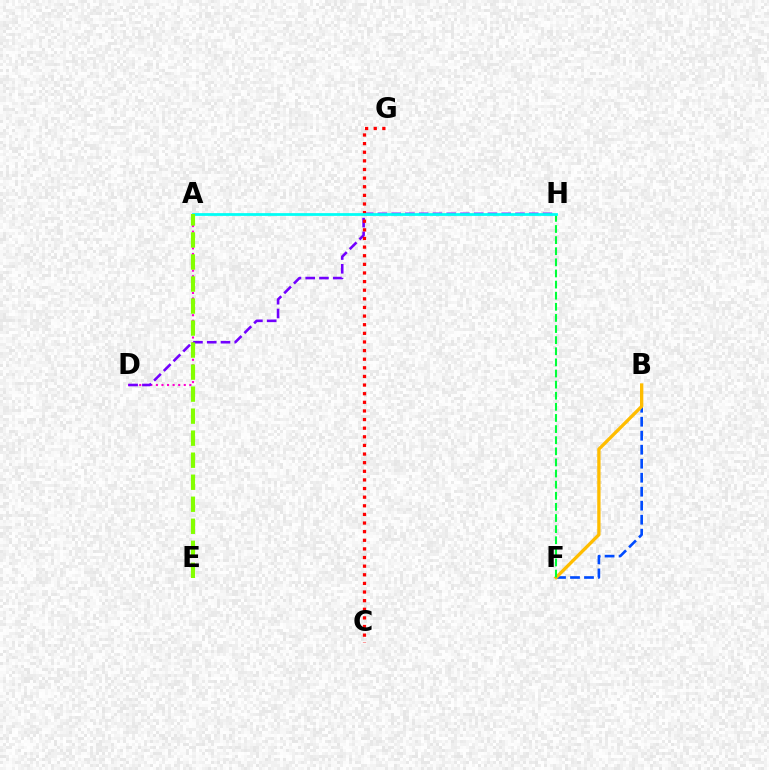{('A', 'D'): [{'color': '#ff00cf', 'line_style': 'dotted', 'thickness': 1.51}], ('D', 'H'): [{'color': '#7200ff', 'line_style': 'dashed', 'thickness': 1.87}], ('B', 'F'): [{'color': '#004bff', 'line_style': 'dashed', 'thickness': 1.9}, {'color': '#ffbd00', 'line_style': 'solid', 'thickness': 2.38}], ('C', 'G'): [{'color': '#ff0000', 'line_style': 'dotted', 'thickness': 2.34}], ('F', 'H'): [{'color': '#00ff39', 'line_style': 'dashed', 'thickness': 1.51}], ('A', 'H'): [{'color': '#00fff6', 'line_style': 'solid', 'thickness': 1.99}], ('A', 'E'): [{'color': '#84ff00', 'line_style': 'dashed', 'thickness': 2.99}]}